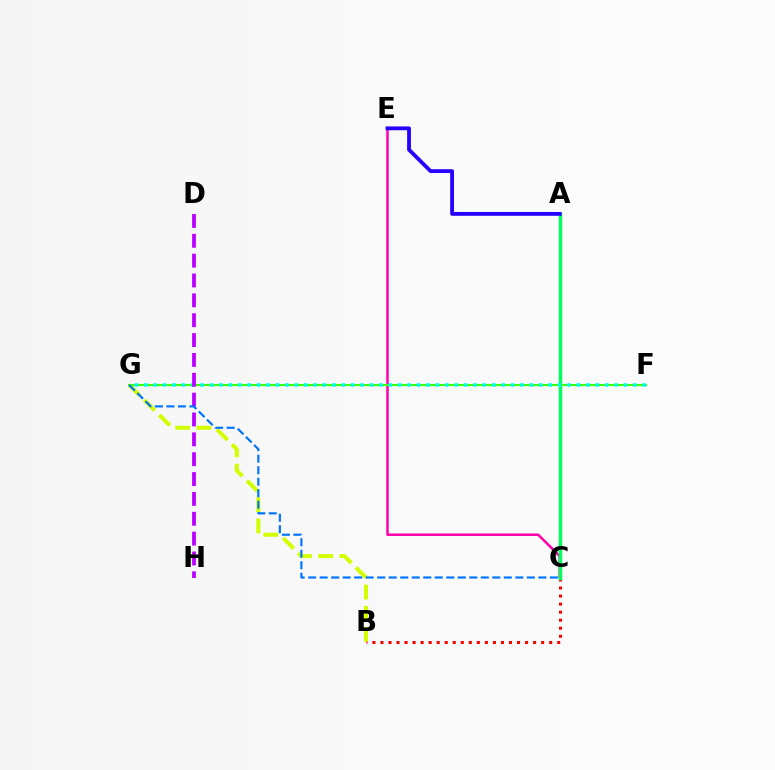{('A', 'C'): [{'color': '#ff9400', 'line_style': 'dotted', 'thickness': 2.01}, {'color': '#00ff5c', 'line_style': 'solid', 'thickness': 2.5}], ('C', 'E'): [{'color': '#ff00ac', 'line_style': 'solid', 'thickness': 1.8}], ('B', 'G'): [{'color': '#d1ff00', 'line_style': 'dashed', 'thickness': 2.89}], ('B', 'C'): [{'color': '#ff0000', 'line_style': 'dotted', 'thickness': 2.18}], ('A', 'E'): [{'color': '#2500ff', 'line_style': 'solid', 'thickness': 2.75}], ('F', 'G'): [{'color': '#3dff00', 'line_style': 'solid', 'thickness': 1.5}, {'color': '#00fff6', 'line_style': 'dotted', 'thickness': 2.56}], ('D', 'H'): [{'color': '#b900ff', 'line_style': 'dashed', 'thickness': 2.7}], ('C', 'G'): [{'color': '#0074ff', 'line_style': 'dashed', 'thickness': 1.56}]}